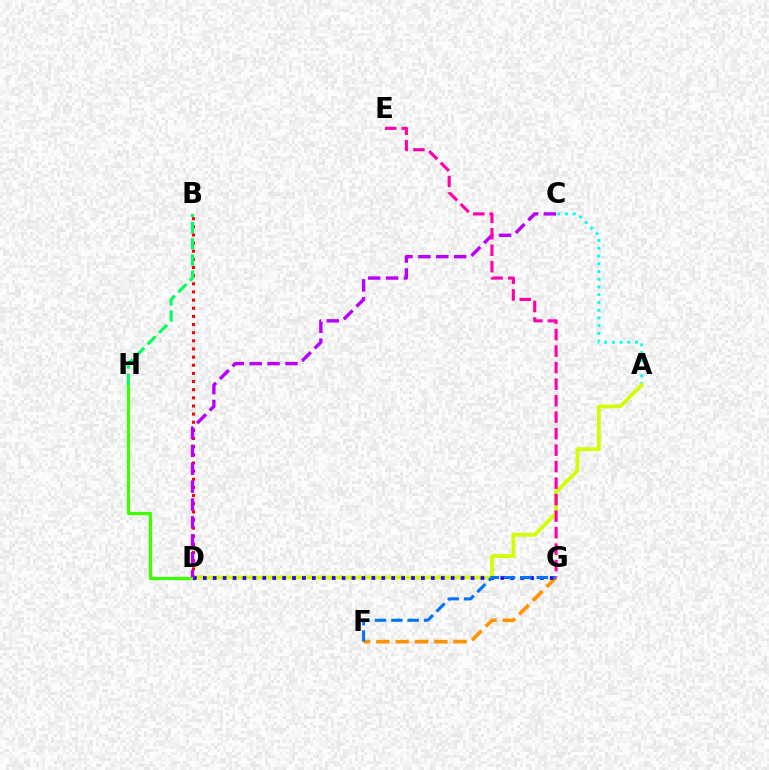{('B', 'D'): [{'color': '#ff0000', 'line_style': 'dotted', 'thickness': 2.21}], ('D', 'H'): [{'color': '#3dff00', 'line_style': 'solid', 'thickness': 2.36}], ('B', 'H'): [{'color': '#00ff5c', 'line_style': 'dashed', 'thickness': 2.2}], ('F', 'G'): [{'color': '#ff9400', 'line_style': 'dashed', 'thickness': 2.62}, {'color': '#0074ff', 'line_style': 'dashed', 'thickness': 2.22}], ('A', 'C'): [{'color': '#00fff6', 'line_style': 'dotted', 'thickness': 2.1}], ('A', 'D'): [{'color': '#d1ff00', 'line_style': 'solid', 'thickness': 2.69}], ('D', 'G'): [{'color': '#2500ff', 'line_style': 'dotted', 'thickness': 2.69}], ('C', 'D'): [{'color': '#b900ff', 'line_style': 'dashed', 'thickness': 2.43}], ('E', 'G'): [{'color': '#ff00ac', 'line_style': 'dashed', 'thickness': 2.24}]}